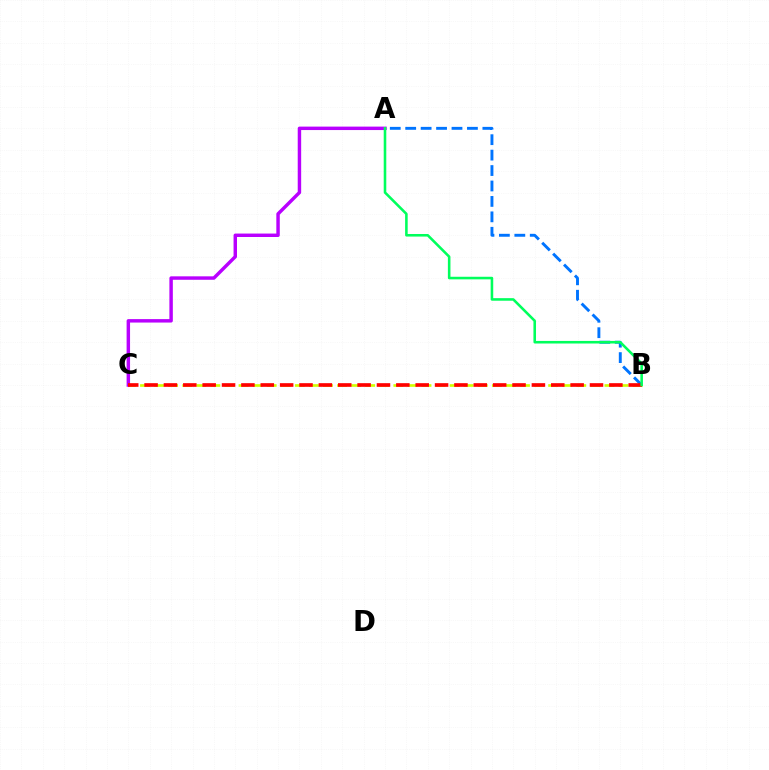{('A', 'B'): [{'color': '#0074ff', 'line_style': 'dashed', 'thickness': 2.1}, {'color': '#00ff5c', 'line_style': 'solid', 'thickness': 1.85}], ('B', 'C'): [{'color': '#d1ff00', 'line_style': 'dashed', 'thickness': 1.91}, {'color': '#ff0000', 'line_style': 'dashed', 'thickness': 2.63}], ('A', 'C'): [{'color': '#b900ff', 'line_style': 'solid', 'thickness': 2.48}]}